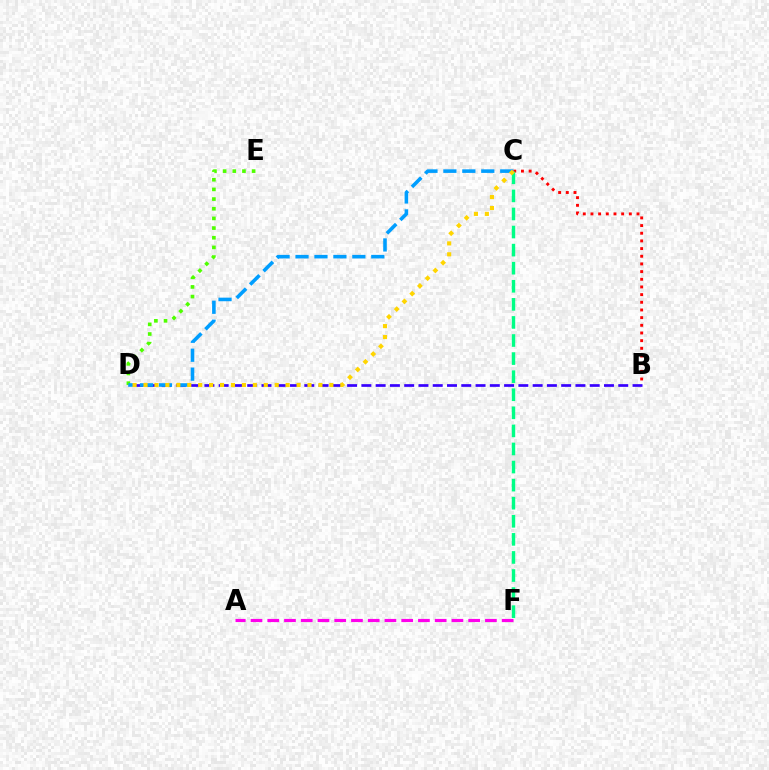{('B', 'D'): [{'color': '#3700ff', 'line_style': 'dashed', 'thickness': 1.94}], ('D', 'E'): [{'color': '#4fff00', 'line_style': 'dotted', 'thickness': 2.63}], ('B', 'C'): [{'color': '#ff0000', 'line_style': 'dotted', 'thickness': 2.08}], ('C', 'D'): [{'color': '#009eff', 'line_style': 'dashed', 'thickness': 2.57}, {'color': '#ffd500', 'line_style': 'dotted', 'thickness': 2.97}], ('C', 'F'): [{'color': '#00ff86', 'line_style': 'dashed', 'thickness': 2.46}], ('A', 'F'): [{'color': '#ff00ed', 'line_style': 'dashed', 'thickness': 2.27}]}